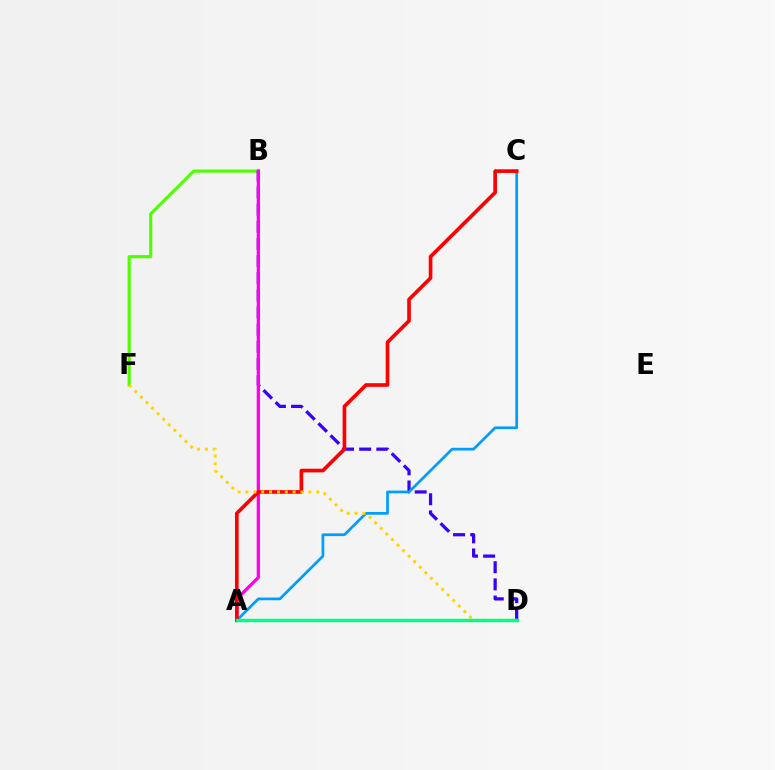{('B', 'F'): [{'color': '#4fff00', 'line_style': 'solid', 'thickness': 2.27}], ('B', 'D'): [{'color': '#3700ff', 'line_style': 'dashed', 'thickness': 2.33}], ('A', 'C'): [{'color': '#009eff', 'line_style': 'solid', 'thickness': 1.97}, {'color': '#ff0000', 'line_style': 'solid', 'thickness': 2.63}], ('A', 'B'): [{'color': '#ff00ed', 'line_style': 'solid', 'thickness': 2.35}], ('D', 'F'): [{'color': '#ffd500', 'line_style': 'dotted', 'thickness': 2.14}], ('A', 'D'): [{'color': '#00ff86', 'line_style': 'solid', 'thickness': 2.46}]}